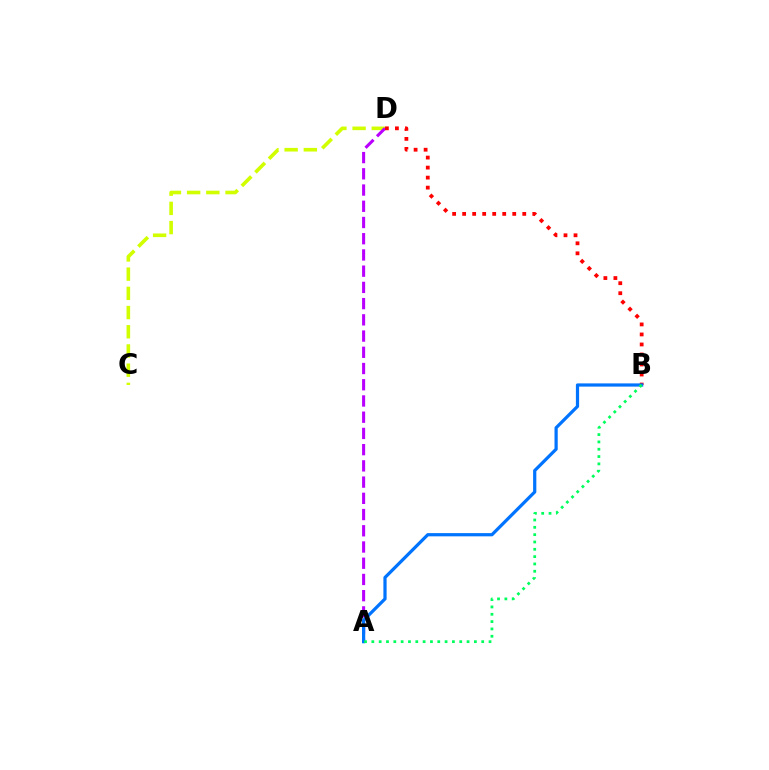{('C', 'D'): [{'color': '#d1ff00', 'line_style': 'dashed', 'thickness': 2.61}], ('A', 'D'): [{'color': '#b900ff', 'line_style': 'dashed', 'thickness': 2.2}], ('B', 'D'): [{'color': '#ff0000', 'line_style': 'dotted', 'thickness': 2.72}], ('A', 'B'): [{'color': '#0074ff', 'line_style': 'solid', 'thickness': 2.32}, {'color': '#00ff5c', 'line_style': 'dotted', 'thickness': 1.99}]}